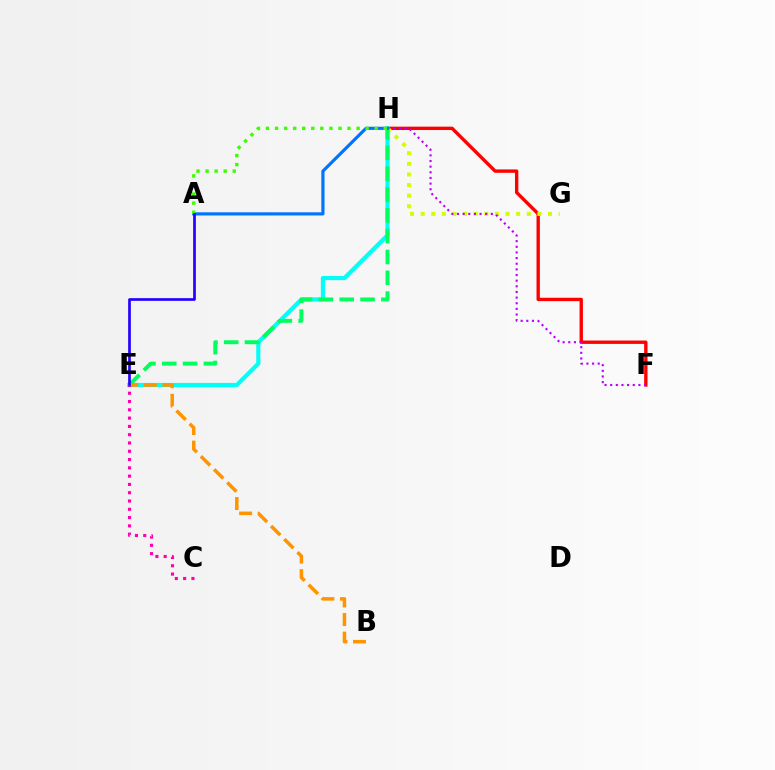{('F', 'H'): [{'color': '#ff0000', 'line_style': 'solid', 'thickness': 2.42}, {'color': '#b900ff', 'line_style': 'dotted', 'thickness': 1.53}], ('E', 'H'): [{'color': '#00fff6', 'line_style': 'solid', 'thickness': 2.99}, {'color': '#00ff5c', 'line_style': 'dashed', 'thickness': 2.83}], ('G', 'H'): [{'color': '#d1ff00', 'line_style': 'dotted', 'thickness': 2.88}], ('A', 'H'): [{'color': '#0074ff', 'line_style': 'solid', 'thickness': 2.28}, {'color': '#3dff00', 'line_style': 'dotted', 'thickness': 2.46}], ('B', 'E'): [{'color': '#ff9400', 'line_style': 'dashed', 'thickness': 2.53}], ('A', 'E'): [{'color': '#2500ff', 'line_style': 'solid', 'thickness': 1.93}], ('C', 'E'): [{'color': '#ff00ac', 'line_style': 'dotted', 'thickness': 2.25}]}